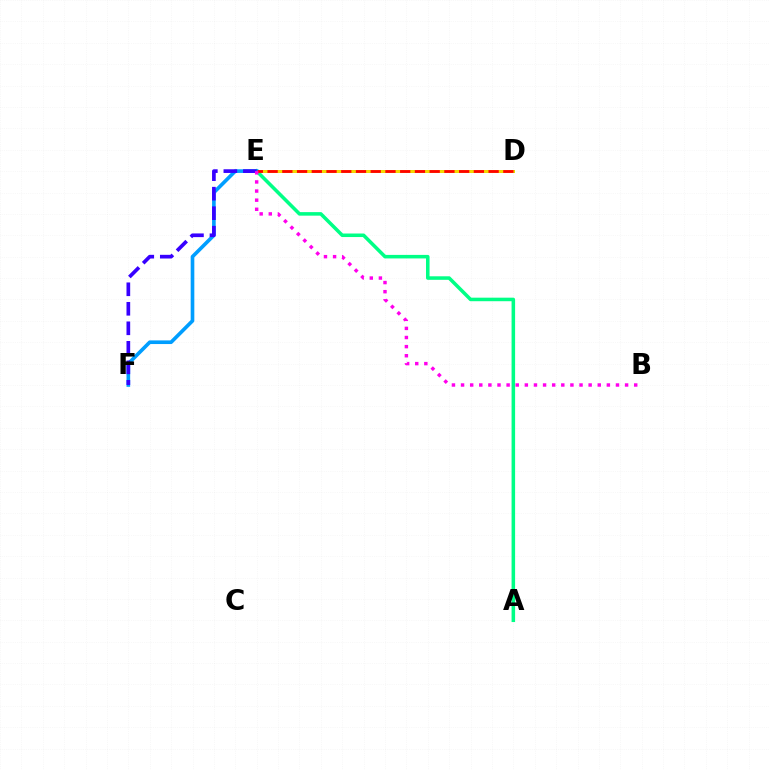{('D', 'E'): [{'color': '#4fff00', 'line_style': 'solid', 'thickness': 2.14}, {'color': '#ffd500', 'line_style': 'solid', 'thickness': 2.0}, {'color': '#ff0000', 'line_style': 'dashed', 'thickness': 2.0}], ('A', 'E'): [{'color': '#00ff86', 'line_style': 'solid', 'thickness': 2.55}], ('E', 'F'): [{'color': '#009eff', 'line_style': 'solid', 'thickness': 2.63}, {'color': '#3700ff', 'line_style': 'dashed', 'thickness': 2.65}], ('B', 'E'): [{'color': '#ff00ed', 'line_style': 'dotted', 'thickness': 2.48}]}